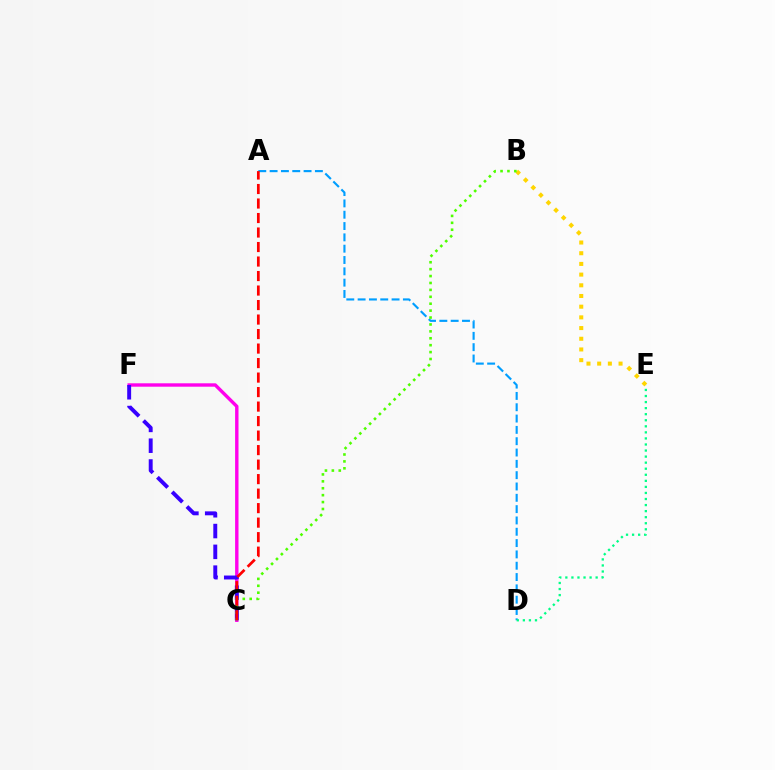{('A', 'D'): [{'color': '#009eff', 'line_style': 'dashed', 'thickness': 1.54}], ('C', 'F'): [{'color': '#ff00ed', 'line_style': 'solid', 'thickness': 2.44}, {'color': '#3700ff', 'line_style': 'dashed', 'thickness': 2.83}], ('D', 'E'): [{'color': '#00ff86', 'line_style': 'dotted', 'thickness': 1.65}], ('B', 'E'): [{'color': '#ffd500', 'line_style': 'dotted', 'thickness': 2.91}], ('B', 'C'): [{'color': '#4fff00', 'line_style': 'dotted', 'thickness': 1.88}], ('A', 'C'): [{'color': '#ff0000', 'line_style': 'dashed', 'thickness': 1.97}]}